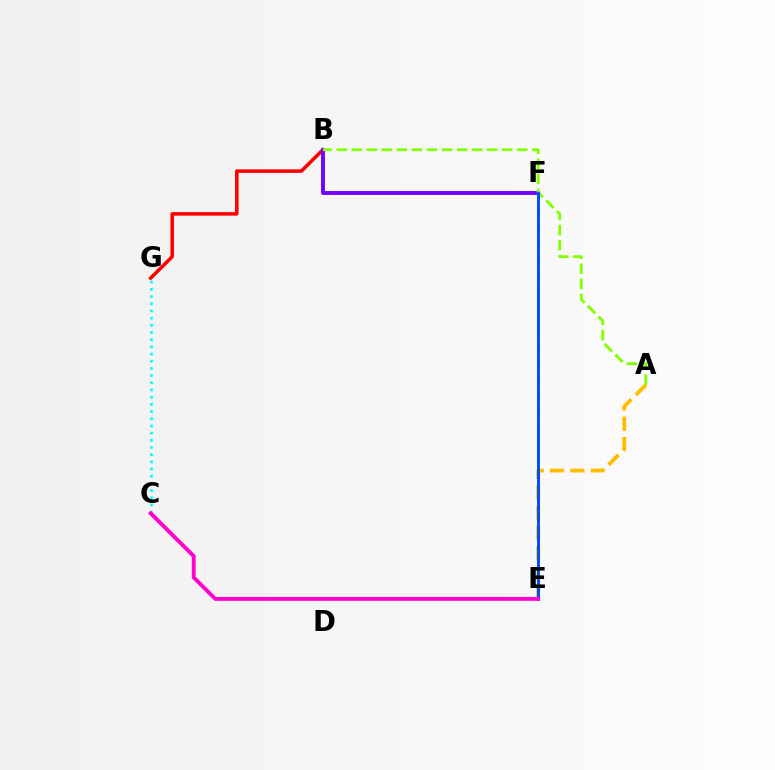{('A', 'E'): [{'color': '#ffbd00', 'line_style': 'dashed', 'thickness': 2.76}], ('B', 'G'): [{'color': '#ff0000', 'line_style': 'solid', 'thickness': 2.54}], ('B', 'F'): [{'color': '#7200ff', 'line_style': 'solid', 'thickness': 2.79}], ('C', 'G'): [{'color': '#00fff6', 'line_style': 'dotted', 'thickness': 1.95}], ('A', 'B'): [{'color': '#84ff00', 'line_style': 'dashed', 'thickness': 2.04}], ('E', 'F'): [{'color': '#00ff39', 'line_style': 'dashed', 'thickness': 2.05}, {'color': '#004bff', 'line_style': 'solid', 'thickness': 2.1}], ('C', 'E'): [{'color': '#ff00cf', 'line_style': 'solid', 'thickness': 2.79}]}